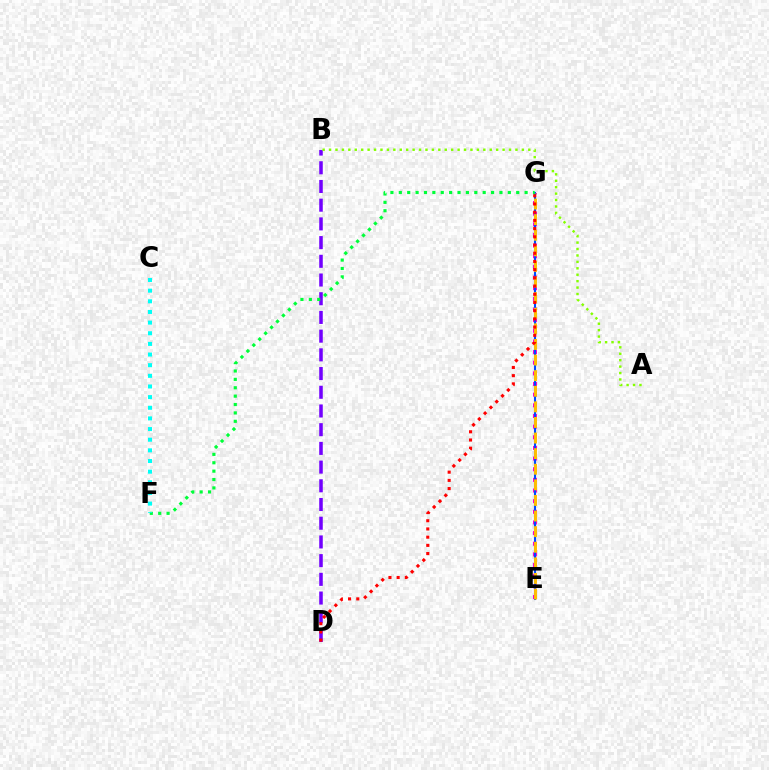{('E', 'G'): [{'color': '#ff00cf', 'line_style': 'dotted', 'thickness': 2.89}, {'color': '#004bff', 'line_style': 'solid', 'thickness': 1.5}, {'color': '#ffbd00', 'line_style': 'dashed', 'thickness': 2.12}], ('B', 'D'): [{'color': '#7200ff', 'line_style': 'dashed', 'thickness': 2.54}], ('A', 'B'): [{'color': '#84ff00', 'line_style': 'dotted', 'thickness': 1.75}], ('D', 'G'): [{'color': '#ff0000', 'line_style': 'dotted', 'thickness': 2.23}], ('F', 'G'): [{'color': '#00ff39', 'line_style': 'dotted', 'thickness': 2.28}], ('C', 'F'): [{'color': '#00fff6', 'line_style': 'dotted', 'thickness': 2.89}]}